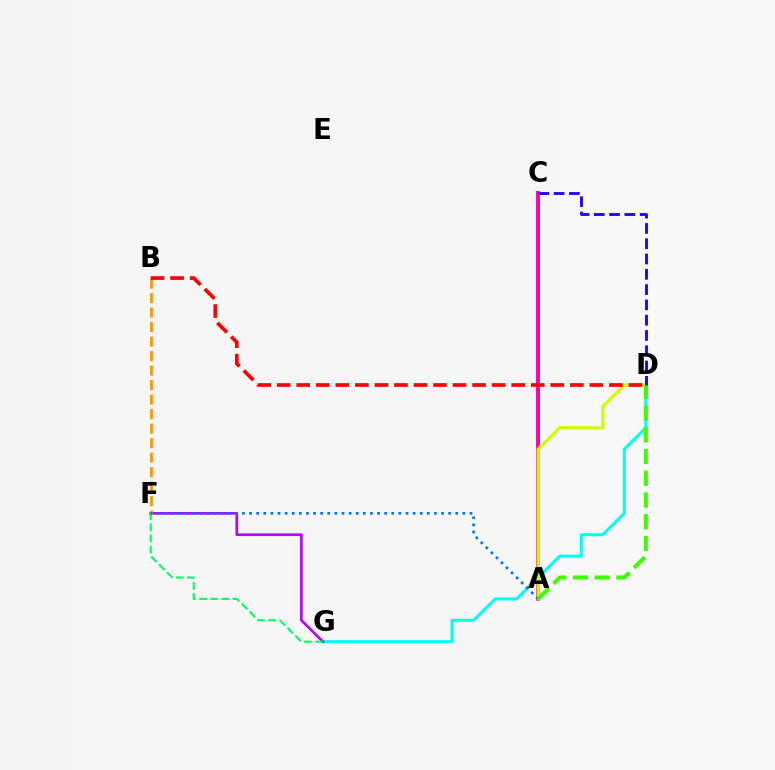{('A', 'C'): [{'color': '#ff00ac', 'line_style': 'solid', 'thickness': 2.8}], ('D', 'G'): [{'color': '#00fff6', 'line_style': 'solid', 'thickness': 2.21}], ('A', 'D'): [{'color': '#d1ff00', 'line_style': 'solid', 'thickness': 2.37}, {'color': '#3dff00', 'line_style': 'dashed', 'thickness': 2.95}], ('F', 'G'): [{'color': '#b900ff', 'line_style': 'solid', 'thickness': 1.92}, {'color': '#00ff5c', 'line_style': 'dashed', 'thickness': 1.51}], ('B', 'F'): [{'color': '#ff9400', 'line_style': 'dashed', 'thickness': 1.97}], ('B', 'D'): [{'color': '#ff0000', 'line_style': 'dashed', 'thickness': 2.65}], ('A', 'F'): [{'color': '#0074ff', 'line_style': 'dotted', 'thickness': 1.93}], ('C', 'D'): [{'color': '#2500ff', 'line_style': 'dashed', 'thickness': 2.08}]}